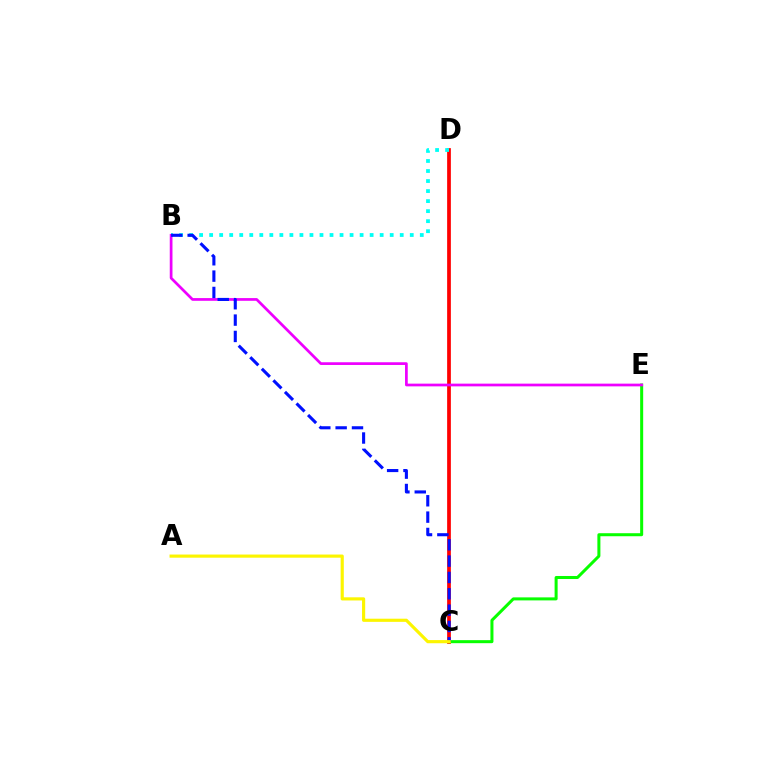{('C', 'D'): [{'color': '#ff0000', 'line_style': 'solid', 'thickness': 2.68}], ('C', 'E'): [{'color': '#08ff00', 'line_style': 'solid', 'thickness': 2.17}], ('B', 'D'): [{'color': '#00fff6', 'line_style': 'dotted', 'thickness': 2.73}], ('B', 'E'): [{'color': '#ee00ff', 'line_style': 'solid', 'thickness': 1.96}], ('B', 'C'): [{'color': '#0010ff', 'line_style': 'dashed', 'thickness': 2.22}], ('A', 'C'): [{'color': '#fcf500', 'line_style': 'solid', 'thickness': 2.27}]}